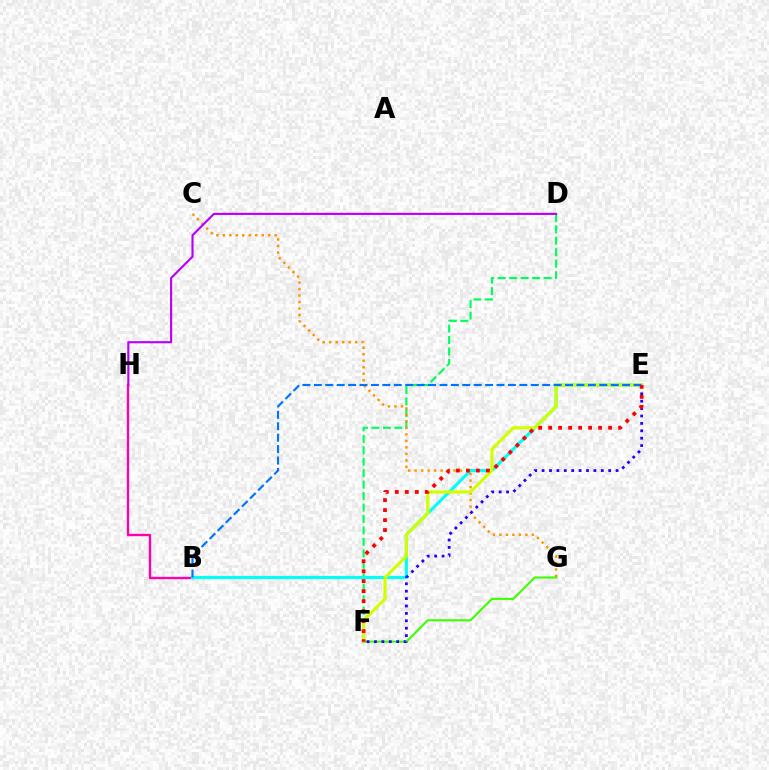{('D', 'F'): [{'color': '#00ff5c', 'line_style': 'dashed', 'thickness': 1.56}], ('B', 'H'): [{'color': '#ff00ac', 'line_style': 'solid', 'thickness': 1.7}], ('B', 'E'): [{'color': '#00fff6', 'line_style': 'solid', 'thickness': 2.24}, {'color': '#0074ff', 'line_style': 'dashed', 'thickness': 1.55}], ('C', 'G'): [{'color': '#ff9400', 'line_style': 'dotted', 'thickness': 1.76}], ('E', 'F'): [{'color': '#d1ff00', 'line_style': 'solid', 'thickness': 2.26}, {'color': '#2500ff', 'line_style': 'dotted', 'thickness': 2.01}, {'color': '#ff0000', 'line_style': 'dotted', 'thickness': 2.72}], ('F', 'G'): [{'color': '#3dff00', 'line_style': 'solid', 'thickness': 1.5}], ('D', 'H'): [{'color': '#b900ff', 'line_style': 'solid', 'thickness': 1.55}]}